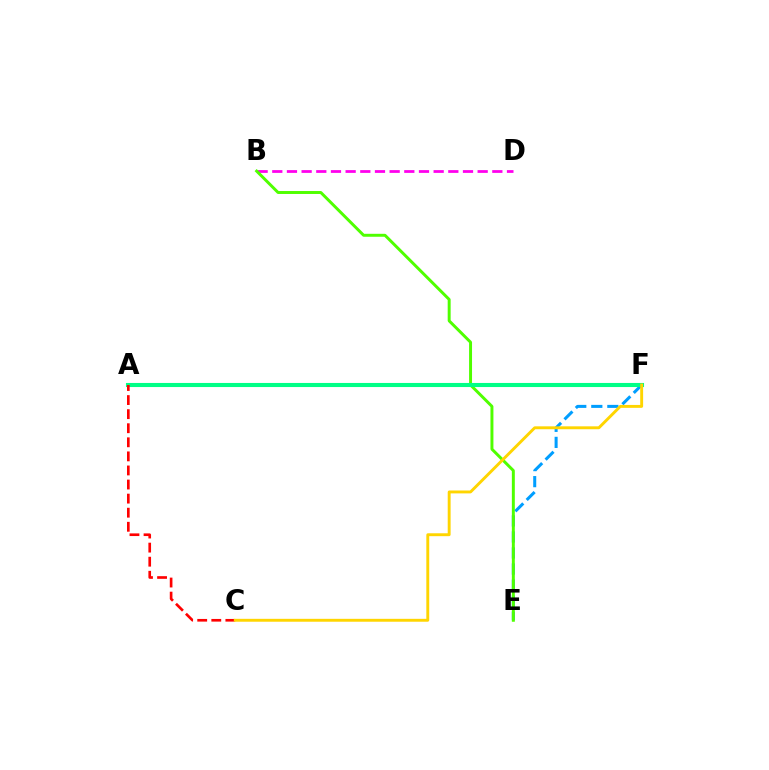{('A', 'F'): [{'color': '#3700ff', 'line_style': 'solid', 'thickness': 2.7}, {'color': '#00ff86', 'line_style': 'solid', 'thickness': 2.94}], ('E', 'F'): [{'color': '#009eff', 'line_style': 'dashed', 'thickness': 2.18}], ('B', 'D'): [{'color': '#ff00ed', 'line_style': 'dashed', 'thickness': 1.99}], ('B', 'E'): [{'color': '#4fff00', 'line_style': 'solid', 'thickness': 2.13}], ('A', 'C'): [{'color': '#ff0000', 'line_style': 'dashed', 'thickness': 1.91}], ('C', 'F'): [{'color': '#ffd500', 'line_style': 'solid', 'thickness': 2.09}]}